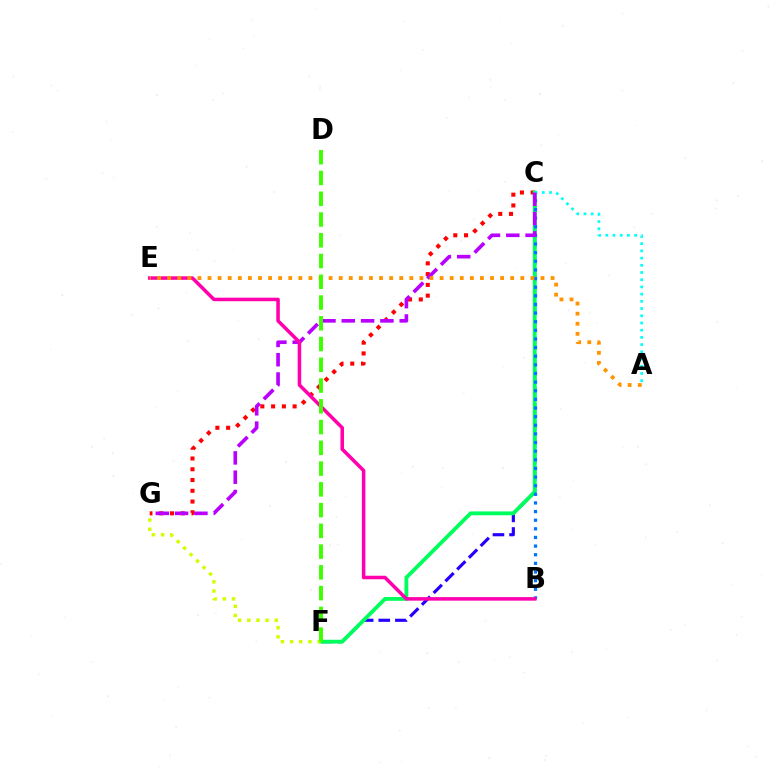{('C', 'F'): [{'color': '#2500ff', 'line_style': 'dashed', 'thickness': 2.26}, {'color': '#00ff5c', 'line_style': 'solid', 'thickness': 2.76}], ('C', 'G'): [{'color': '#ff0000', 'line_style': 'dotted', 'thickness': 2.92}, {'color': '#b900ff', 'line_style': 'dashed', 'thickness': 2.62}], ('A', 'C'): [{'color': '#00fff6', 'line_style': 'dotted', 'thickness': 1.96}], ('F', 'G'): [{'color': '#d1ff00', 'line_style': 'dotted', 'thickness': 2.49}], ('B', 'C'): [{'color': '#0074ff', 'line_style': 'dotted', 'thickness': 2.34}], ('B', 'E'): [{'color': '#ff00ac', 'line_style': 'solid', 'thickness': 2.54}], ('A', 'E'): [{'color': '#ff9400', 'line_style': 'dotted', 'thickness': 2.74}], ('D', 'F'): [{'color': '#3dff00', 'line_style': 'dashed', 'thickness': 2.82}]}